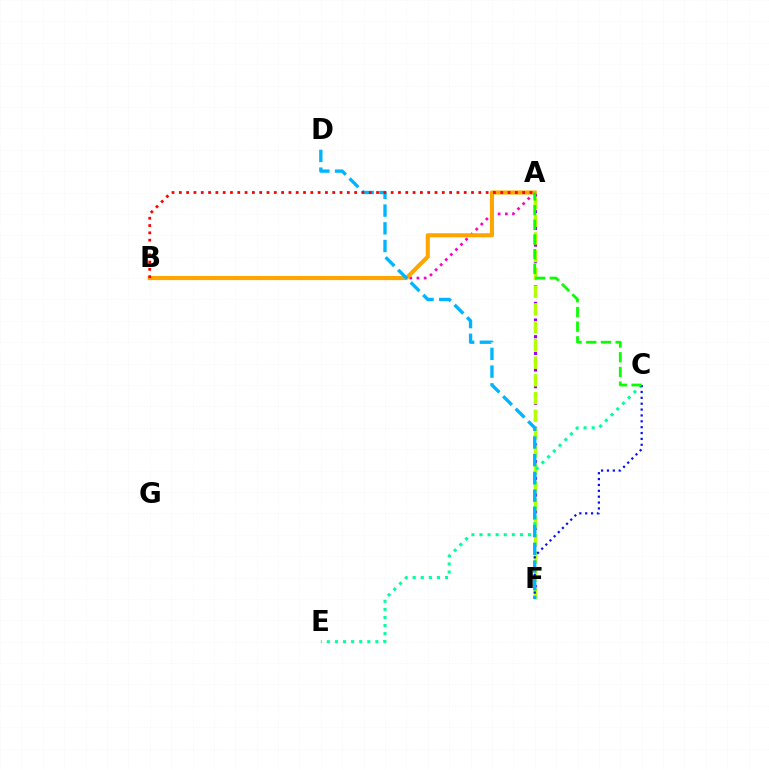{('A', 'B'): [{'color': '#ff00bd', 'line_style': 'dotted', 'thickness': 1.95}, {'color': '#ffa500', 'line_style': 'solid', 'thickness': 2.95}, {'color': '#ff0000', 'line_style': 'dotted', 'thickness': 1.98}], ('A', 'F'): [{'color': '#9b00ff', 'line_style': 'dotted', 'thickness': 2.26}, {'color': '#b3ff00', 'line_style': 'dashed', 'thickness': 2.41}], ('C', 'E'): [{'color': '#00ff9d', 'line_style': 'dotted', 'thickness': 2.2}], ('C', 'F'): [{'color': '#0010ff', 'line_style': 'dotted', 'thickness': 1.59}], ('D', 'F'): [{'color': '#00b5ff', 'line_style': 'dashed', 'thickness': 2.41}], ('A', 'C'): [{'color': '#08ff00', 'line_style': 'dashed', 'thickness': 1.99}]}